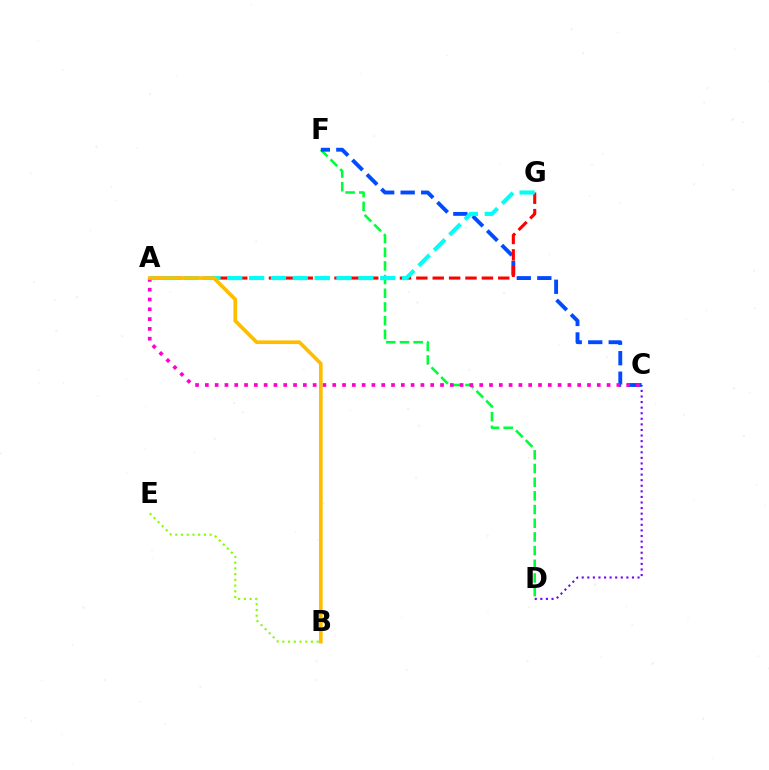{('D', 'F'): [{'color': '#00ff39', 'line_style': 'dashed', 'thickness': 1.86}], ('B', 'E'): [{'color': '#84ff00', 'line_style': 'dotted', 'thickness': 1.56}], ('C', 'D'): [{'color': '#7200ff', 'line_style': 'dotted', 'thickness': 1.52}], ('C', 'F'): [{'color': '#004bff', 'line_style': 'dashed', 'thickness': 2.79}], ('A', 'G'): [{'color': '#ff0000', 'line_style': 'dashed', 'thickness': 2.22}, {'color': '#00fff6', 'line_style': 'dashed', 'thickness': 2.97}], ('A', 'C'): [{'color': '#ff00cf', 'line_style': 'dotted', 'thickness': 2.66}], ('A', 'B'): [{'color': '#ffbd00', 'line_style': 'solid', 'thickness': 2.65}]}